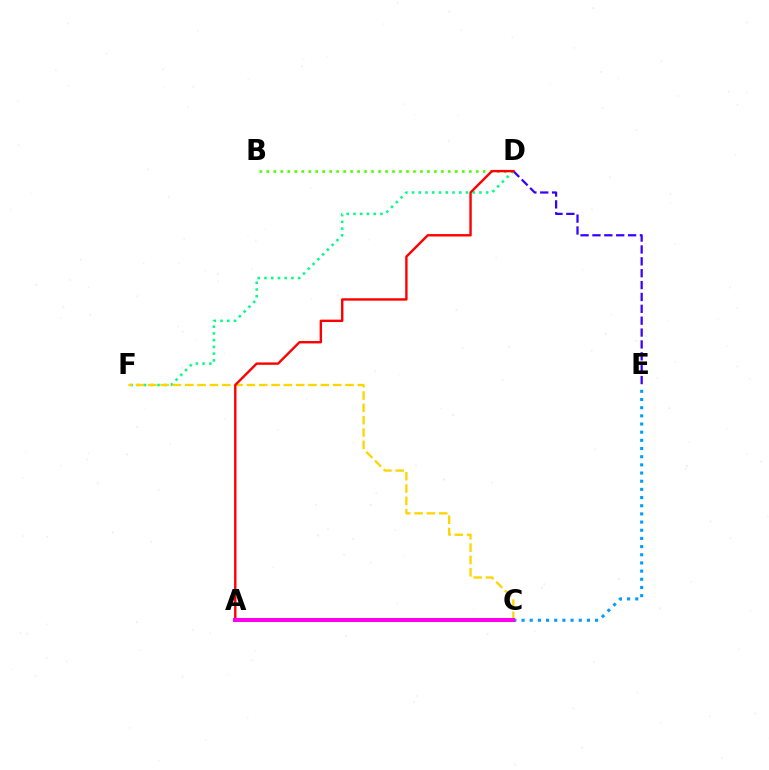{('D', 'F'): [{'color': '#00ff86', 'line_style': 'dotted', 'thickness': 1.83}], ('D', 'E'): [{'color': '#3700ff', 'line_style': 'dashed', 'thickness': 1.61}], ('B', 'D'): [{'color': '#4fff00', 'line_style': 'dotted', 'thickness': 1.9}], ('C', 'F'): [{'color': '#ffd500', 'line_style': 'dashed', 'thickness': 1.67}], ('A', 'D'): [{'color': '#ff0000', 'line_style': 'solid', 'thickness': 1.73}], ('C', 'E'): [{'color': '#009eff', 'line_style': 'dotted', 'thickness': 2.22}], ('A', 'C'): [{'color': '#ff00ed', 'line_style': 'solid', 'thickness': 2.9}]}